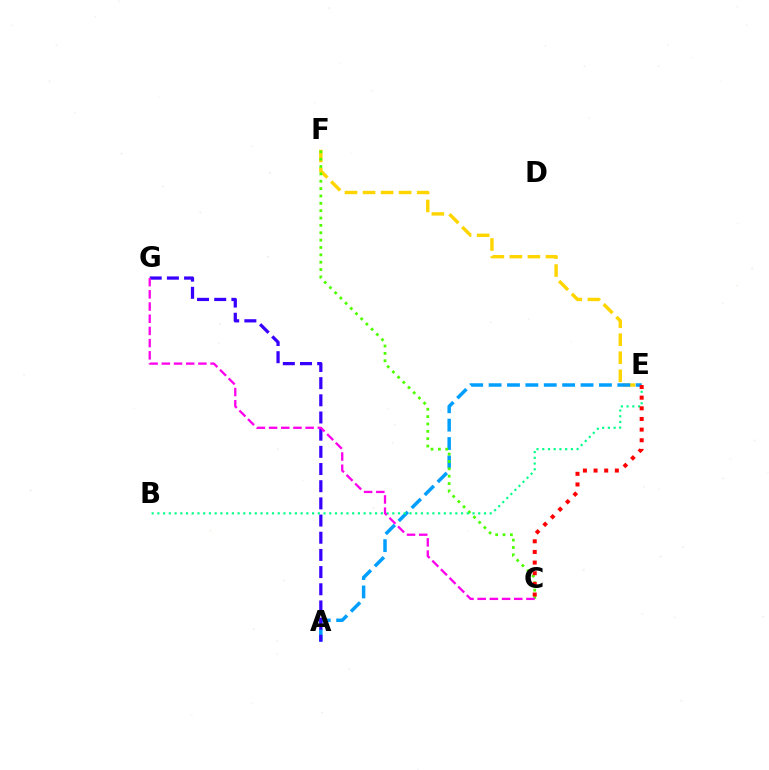{('E', 'F'): [{'color': '#ffd500', 'line_style': 'dashed', 'thickness': 2.45}], ('A', 'E'): [{'color': '#009eff', 'line_style': 'dashed', 'thickness': 2.5}], ('C', 'F'): [{'color': '#4fff00', 'line_style': 'dotted', 'thickness': 2.0}], ('A', 'G'): [{'color': '#3700ff', 'line_style': 'dashed', 'thickness': 2.33}], ('B', 'E'): [{'color': '#00ff86', 'line_style': 'dotted', 'thickness': 1.56}], ('C', 'E'): [{'color': '#ff0000', 'line_style': 'dotted', 'thickness': 2.89}], ('C', 'G'): [{'color': '#ff00ed', 'line_style': 'dashed', 'thickness': 1.66}]}